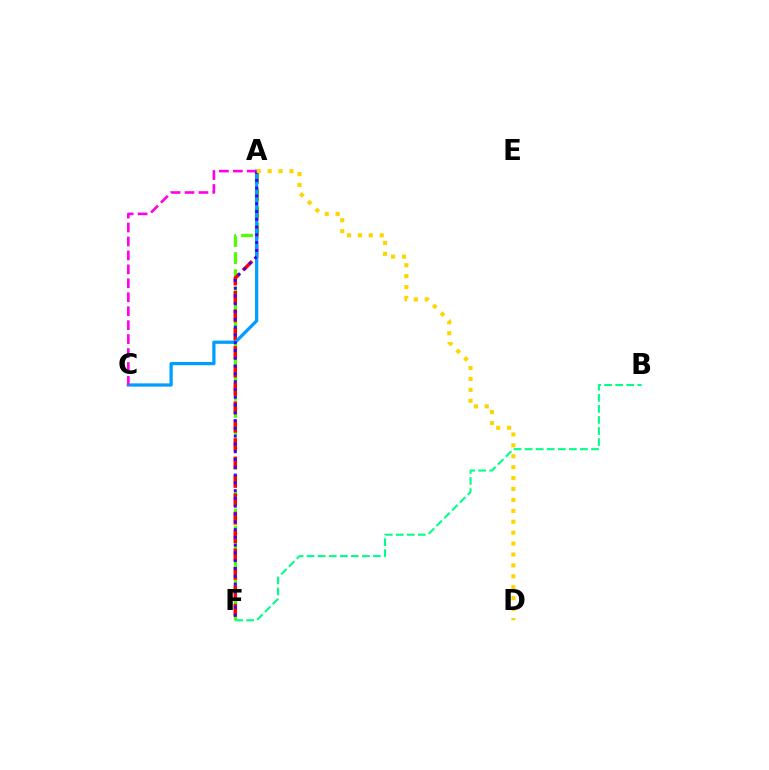{('A', 'F'): [{'color': '#4fff00', 'line_style': 'dashed', 'thickness': 2.32}, {'color': '#ff0000', 'line_style': 'dashed', 'thickness': 2.5}, {'color': '#3700ff', 'line_style': 'dotted', 'thickness': 2.11}], ('B', 'F'): [{'color': '#00ff86', 'line_style': 'dashed', 'thickness': 1.5}], ('A', 'C'): [{'color': '#009eff', 'line_style': 'solid', 'thickness': 2.34}, {'color': '#ff00ed', 'line_style': 'dashed', 'thickness': 1.89}], ('A', 'D'): [{'color': '#ffd500', 'line_style': 'dotted', 'thickness': 2.97}]}